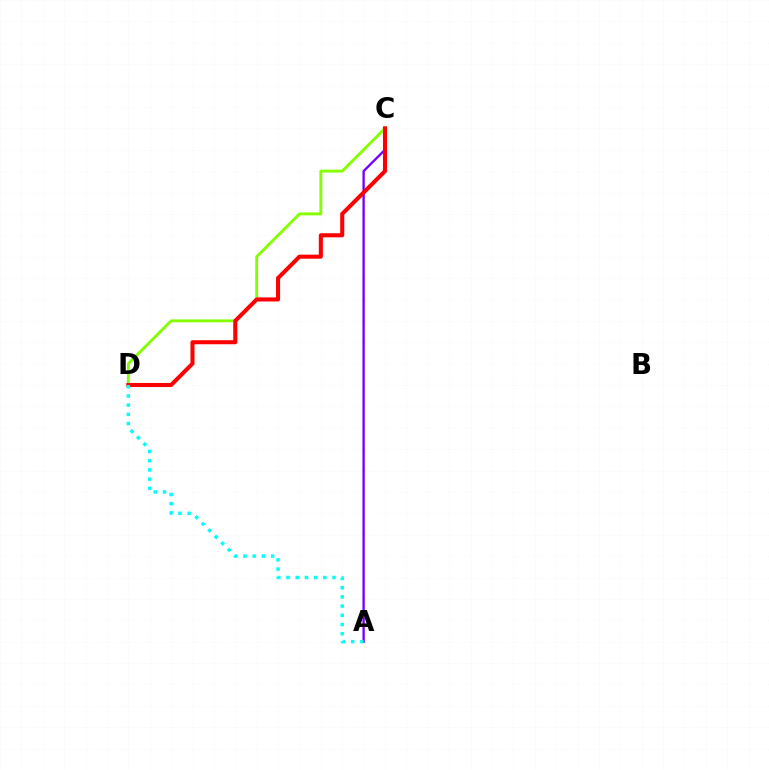{('C', 'D'): [{'color': '#84ff00', 'line_style': 'solid', 'thickness': 2.07}, {'color': '#ff0000', 'line_style': 'solid', 'thickness': 2.92}], ('A', 'C'): [{'color': '#7200ff', 'line_style': 'solid', 'thickness': 1.68}], ('A', 'D'): [{'color': '#00fff6', 'line_style': 'dotted', 'thickness': 2.5}]}